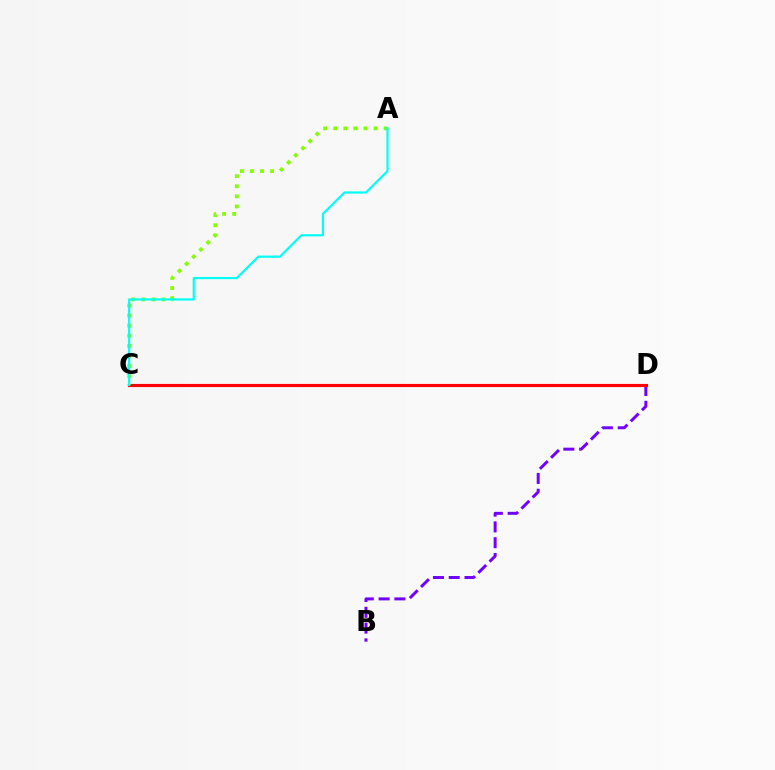{('B', 'D'): [{'color': '#7200ff', 'line_style': 'dashed', 'thickness': 2.14}], ('C', 'D'): [{'color': '#ff0000', 'line_style': 'solid', 'thickness': 2.27}], ('A', 'C'): [{'color': '#84ff00', 'line_style': 'dotted', 'thickness': 2.74}, {'color': '#00fff6', 'line_style': 'solid', 'thickness': 1.58}]}